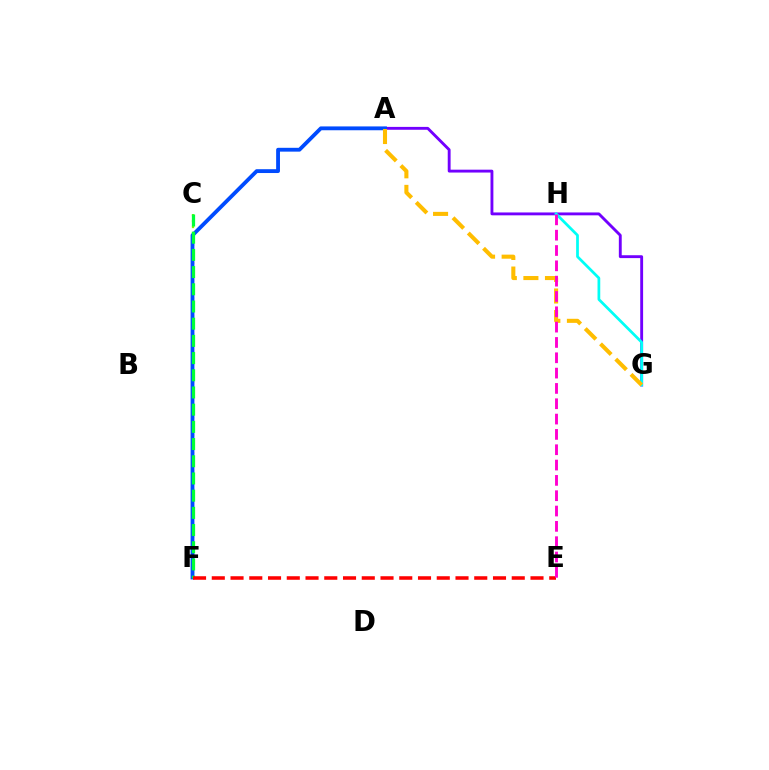{('C', 'F'): [{'color': '#84ff00', 'line_style': 'dotted', 'thickness': 1.62}, {'color': '#00ff39', 'line_style': 'dashed', 'thickness': 2.34}], ('A', 'G'): [{'color': '#7200ff', 'line_style': 'solid', 'thickness': 2.07}, {'color': '#ffbd00', 'line_style': 'dashed', 'thickness': 2.93}], ('A', 'F'): [{'color': '#004bff', 'line_style': 'solid', 'thickness': 2.76}], ('G', 'H'): [{'color': '#00fff6', 'line_style': 'solid', 'thickness': 1.97}], ('E', 'F'): [{'color': '#ff0000', 'line_style': 'dashed', 'thickness': 2.55}], ('E', 'H'): [{'color': '#ff00cf', 'line_style': 'dashed', 'thickness': 2.08}]}